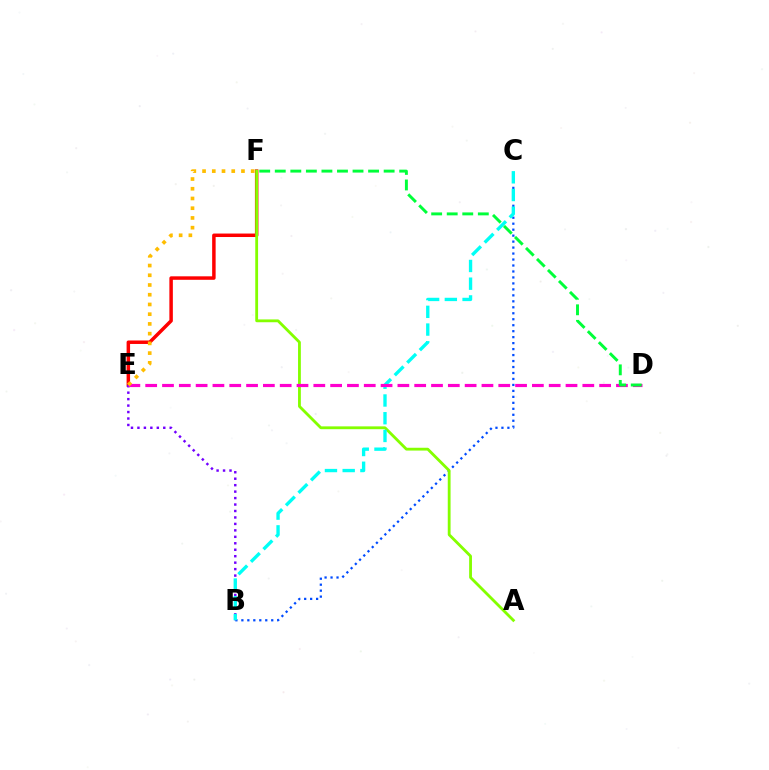{('E', 'F'): [{'color': '#ff0000', 'line_style': 'solid', 'thickness': 2.51}, {'color': '#ffbd00', 'line_style': 'dotted', 'thickness': 2.64}], ('B', 'C'): [{'color': '#004bff', 'line_style': 'dotted', 'thickness': 1.62}, {'color': '#00fff6', 'line_style': 'dashed', 'thickness': 2.41}], ('A', 'F'): [{'color': '#84ff00', 'line_style': 'solid', 'thickness': 2.03}], ('B', 'E'): [{'color': '#7200ff', 'line_style': 'dotted', 'thickness': 1.75}], ('D', 'E'): [{'color': '#ff00cf', 'line_style': 'dashed', 'thickness': 2.28}], ('D', 'F'): [{'color': '#00ff39', 'line_style': 'dashed', 'thickness': 2.11}]}